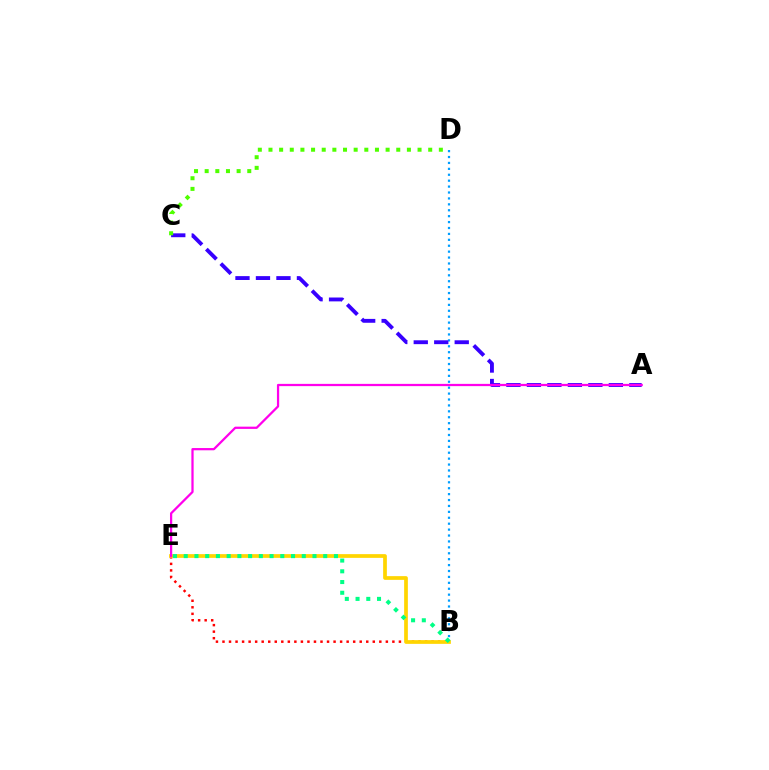{('B', 'D'): [{'color': '#009eff', 'line_style': 'dotted', 'thickness': 1.61}], ('B', 'E'): [{'color': '#ff0000', 'line_style': 'dotted', 'thickness': 1.78}, {'color': '#ffd500', 'line_style': 'solid', 'thickness': 2.68}, {'color': '#00ff86', 'line_style': 'dotted', 'thickness': 2.92}], ('A', 'C'): [{'color': '#3700ff', 'line_style': 'dashed', 'thickness': 2.78}], ('A', 'E'): [{'color': '#ff00ed', 'line_style': 'solid', 'thickness': 1.62}], ('C', 'D'): [{'color': '#4fff00', 'line_style': 'dotted', 'thickness': 2.89}]}